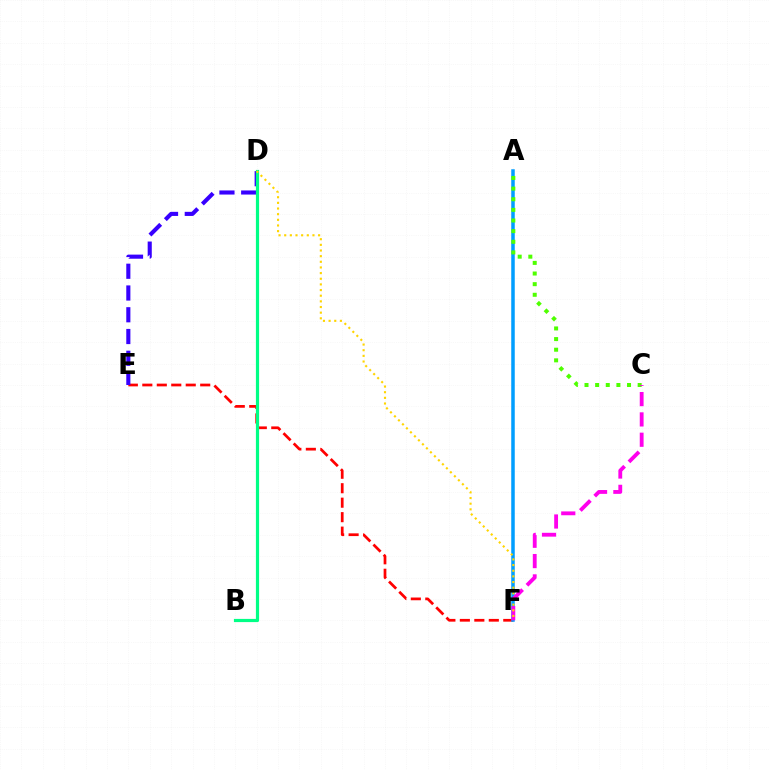{('E', 'F'): [{'color': '#ff0000', 'line_style': 'dashed', 'thickness': 1.97}], ('D', 'E'): [{'color': '#3700ff', 'line_style': 'dashed', 'thickness': 2.96}], ('A', 'F'): [{'color': '#009eff', 'line_style': 'solid', 'thickness': 2.53}], ('A', 'C'): [{'color': '#4fff00', 'line_style': 'dotted', 'thickness': 2.89}], ('B', 'D'): [{'color': '#00ff86', 'line_style': 'solid', 'thickness': 2.3}], ('C', 'F'): [{'color': '#ff00ed', 'line_style': 'dashed', 'thickness': 2.76}], ('D', 'F'): [{'color': '#ffd500', 'line_style': 'dotted', 'thickness': 1.54}]}